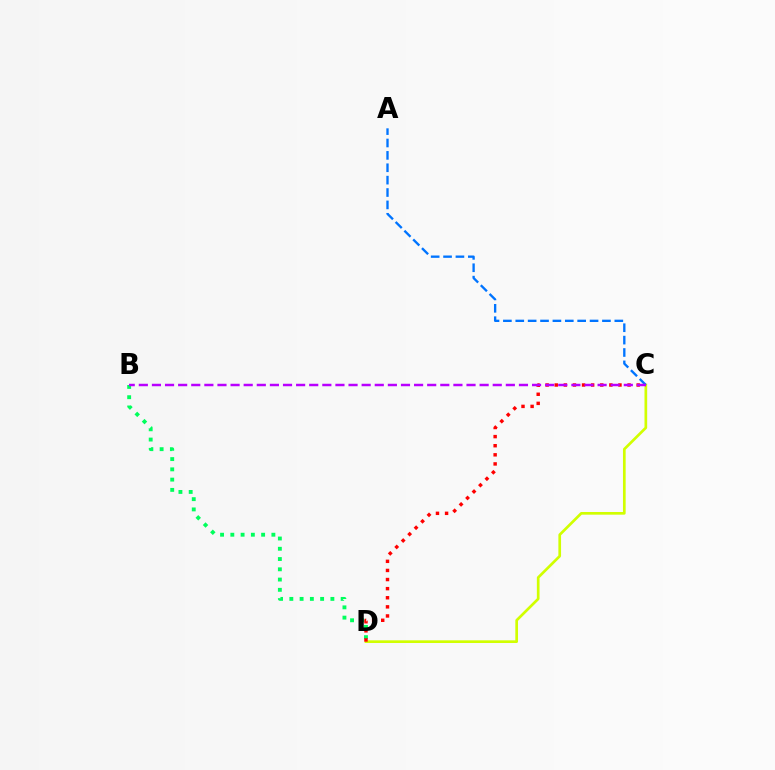{('B', 'D'): [{'color': '#00ff5c', 'line_style': 'dotted', 'thickness': 2.79}], ('C', 'D'): [{'color': '#d1ff00', 'line_style': 'solid', 'thickness': 1.93}, {'color': '#ff0000', 'line_style': 'dotted', 'thickness': 2.47}], ('A', 'C'): [{'color': '#0074ff', 'line_style': 'dashed', 'thickness': 1.68}], ('B', 'C'): [{'color': '#b900ff', 'line_style': 'dashed', 'thickness': 1.78}]}